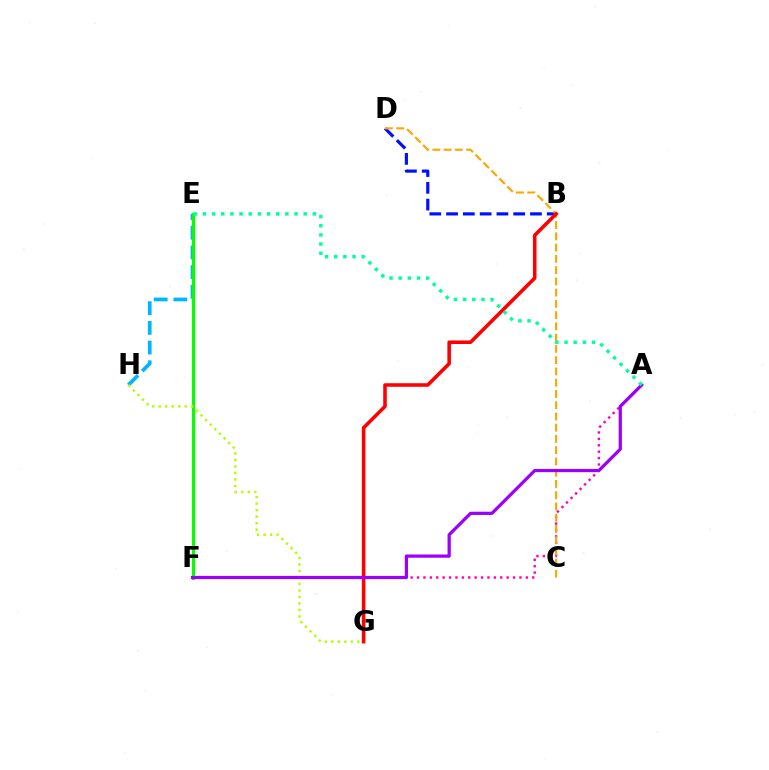{('E', 'H'): [{'color': '#00b5ff', 'line_style': 'dashed', 'thickness': 2.68}], ('A', 'F'): [{'color': '#ff00bd', 'line_style': 'dotted', 'thickness': 1.74}, {'color': '#9b00ff', 'line_style': 'solid', 'thickness': 2.32}], ('E', 'F'): [{'color': '#08ff00', 'line_style': 'solid', 'thickness': 2.27}], ('B', 'D'): [{'color': '#0010ff', 'line_style': 'dashed', 'thickness': 2.28}], ('C', 'D'): [{'color': '#ffa500', 'line_style': 'dashed', 'thickness': 1.53}], ('G', 'H'): [{'color': '#b3ff00', 'line_style': 'dotted', 'thickness': 1.77}], ('B', 'G'): [{'color': '#ff0000', 'line_style': 'solid', 'thickness': 2.57}], ('A', 'E'): [{'color': '#00ff9d', 'line_style': 'dotted', 'thickness': 2.49}]}